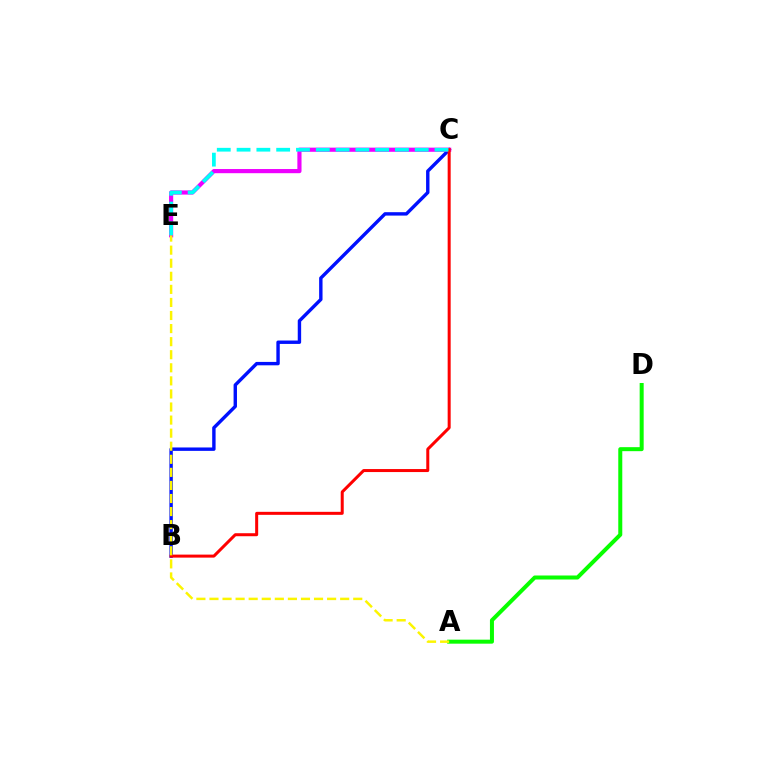{('B', 'C'): [{'color': '#0010ff', 'line_style': 'solid', 'thickness': 2.45}, {'color': '#ff0000', 'line_style': 'solid', 'thickness': 2.17}], ('A', 'D'): [{'color': '#08ff00', 'line_style': 'solid', 'thickness': 2.88}], ('C', 'E'): [{'color': '#ee00ff', 'line_style': 'solid', 'thickness': 2.99}, {'color': '#00fff6', 'line_style': 'dashed', 'thickness': 2.69}], ('A', 'E'): [{'color': '#fcf500', 'line_style': 'dashed', 'thickness': 1.78}]}